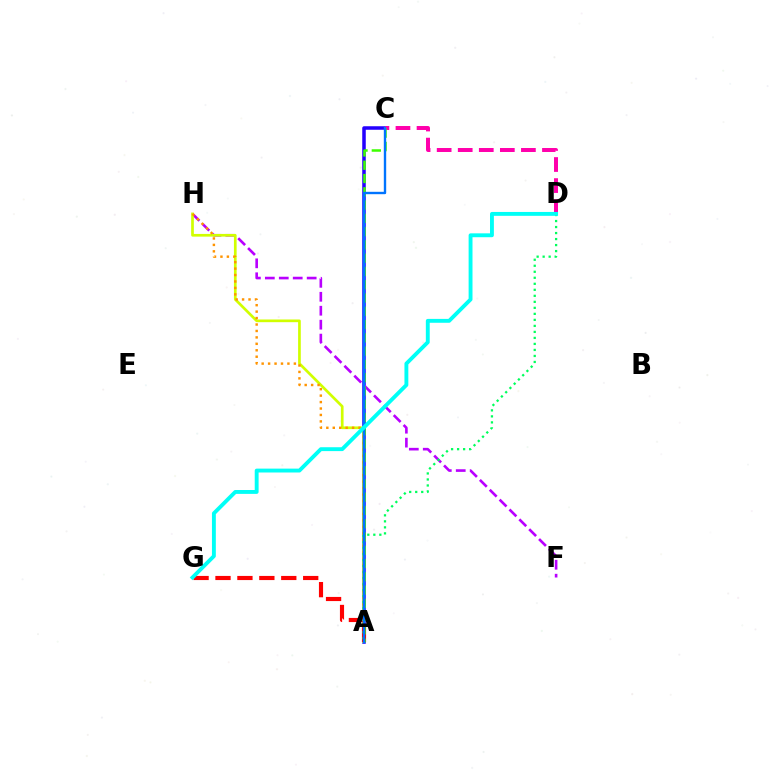{('A', 'C'): [{'color': '#2500ff', 'line_style': 'solid', 'thickness': 2.54}, {'color': '#3dff00', 'line_style': 'dashed', 'thickness': 1.8}, {'color': '#0074ff', 'line_style': 'solid', 'thickness': 1.71}], ('F', 'H'): [{'color': '#b900ff', 'line_style': 'dashed', 'thickness': 1.89}], ('A', 'H'): [{'color': '#d1ff00', 'line_style': 'solid', 'thickness': 1.94}, {'color': '#ff9400', 'line_style': 'dotted', 'thickness': 1.75}], ('C', 'D'): [{'color': '#ff00ac', 'line_style': 'dashed', 'thickness': 2.86}], ('A', 'G'): [{'color': '#ff0000', 'line_style': 'dashed', 'thickness': 2.98}], ('A', 'D'): [{'color': '#00ff5c', 'line_style': 'dotted', 'thickness': 1.63}], ('D', 'G'): [{'color': '#00fff6', 'line_style': 'solid', 'thickness': 2.79}]}